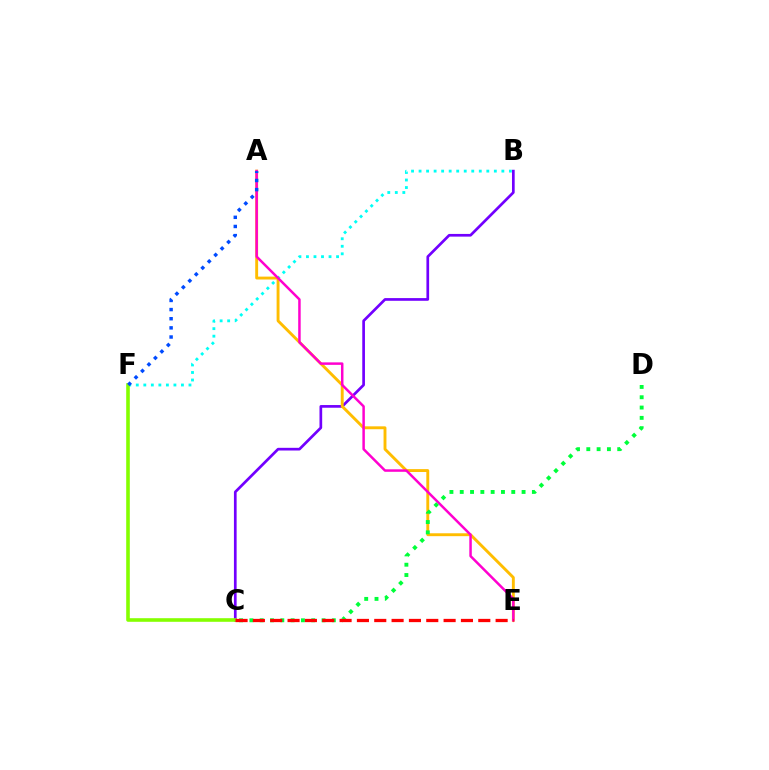{('B', 'C'): [{'color': '#7200ff', 'line_style': 'solid', 'thickness': 1.94}], ('B', 'F'): [{'color': '#00fff6', 'line_style': 'dotted', 'thickness': 2.05}], ('C', 'F'): [{'color': '#84ff00', 'line_style': 'solid', 'thickness': 2.59}], ('A', 'E'): [{'color': '#ffbd00', 'line_style': 'solid', 'thickness': 2.08}, {'color': '#ff00cf', 'line_style': 'solid', 'thickness': 1.79}], ('C', 'D'): [{'color': '#00ff39', 'line_style': 'dotted', 'thickness': 2.8}], ('C', 'E'): [{'color': '#ff0000', 'line_style': 'dashed', 'thickness': 2.36}], ('A', 'F'): [{'color': '#004bff', 'line_style': 'dotted', 'thickness': 2.48}]}